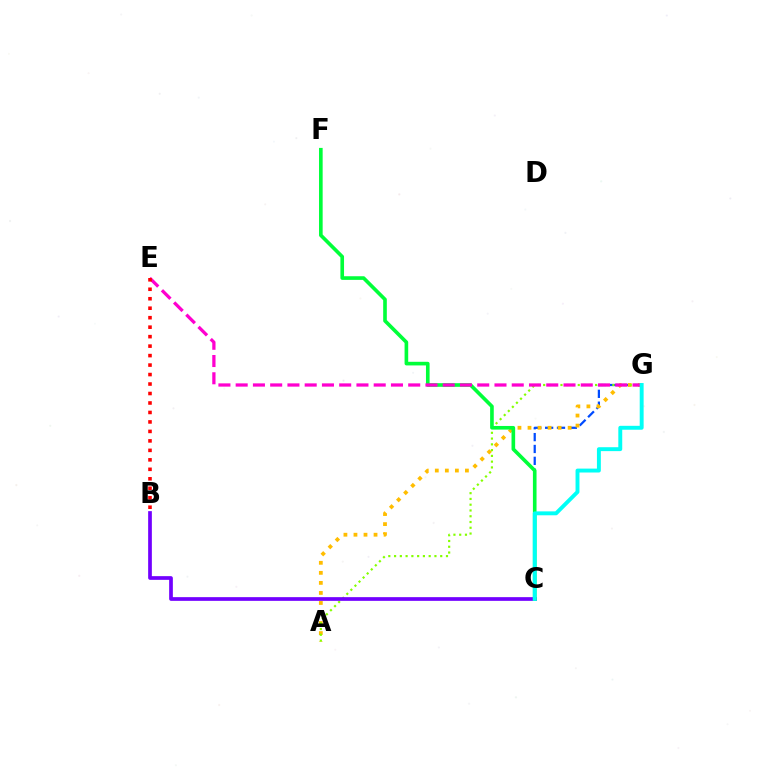{('C', 'G'): [{'color': '#004bff', 'line_style': 'dashed', 'thickness': 1.61}, {'color': '#00fff6', 'line_style': 'solid', 'thickness': 2.82}], ('A', 'G'): [{'color': '#ffbd00', 'line_style': 'dotted', 'thickness': 2.73}, {'color': '#84ff00', 'line_style': 'dotted', 'thickness': 1.57}], ('B', 'C'): [{'color': '#7200ff', 'line_style': 'solid', 'thickness': 2.67}], ('C', 'F'): [{'color': '#00ff39', 'line_style': 'solid', 'thickness': 2.62}], ('E', 'G'): [{'color': '#ff00cf', 'line_style': 'dashed', 'thickness': 2.34}], ('B', 'E'): [{'color': '#ff0000', 'line_style': 'dotted', 'thickness': 2.57}]}